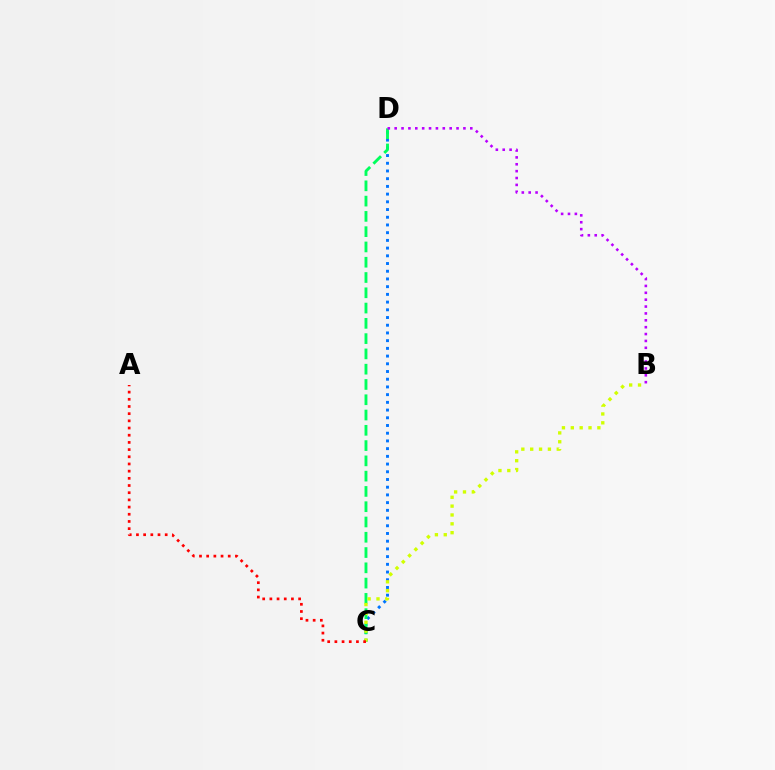{('C', 'D'): [{'color': '#0074ff', 'line_style': 'dotted', 'thickness': 2.1}, {'color': '#00ff5c', 'line_style': 'dashed', 'thickness': 2.08}], ('B', 'D'): [{'color': '#b900ff', 'line_style': 'dotted', 'thickness': 1.87}], ('B', 'C'): [{'color': '#d1ff00', 'line_style': 'dotted', 'thickness': 2.41}], ('A', 'C'): [{'color': '#ff0000', 'line_style': 'dotted', 'thickness': 1.95}]}